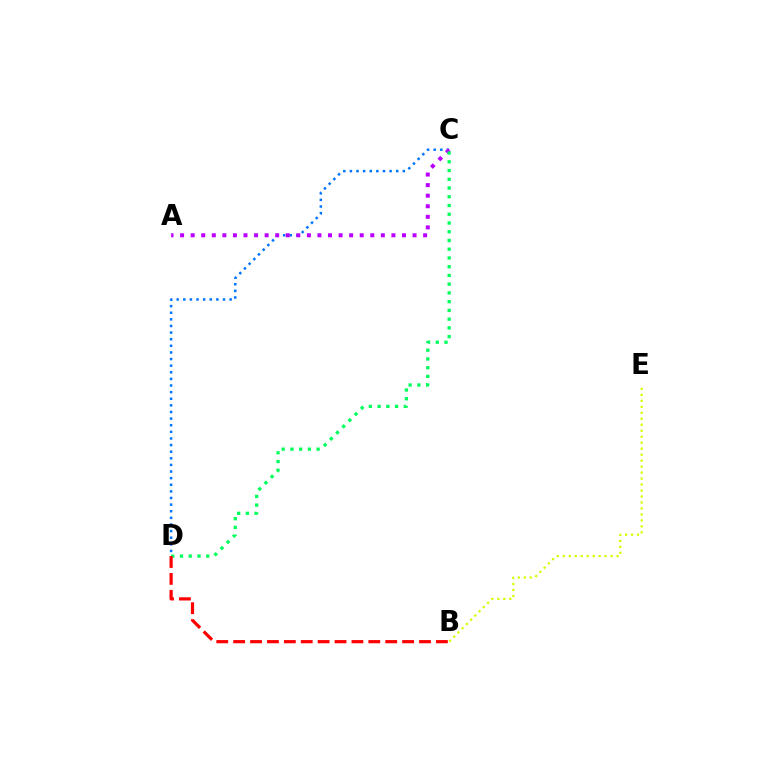{('C', 'D'): [{'color': '#0074ff', 'line_style': 'dotted', 'thickness': 1.8}, {'color': '#00ff5c', 'line_style': 'dotted', 'thickness': 2.37}], ('A', 'C'): [{'color': '#b900ff', 'line_style': 'dotted', 'thickness': 2.87}], ('B', 'D'): [{'color': '#ff0000', 'line_style': 'dashed', 'thickness': 2.3}], ('B', 'E'): [{'color': '#d1ff00', 'line_style': 'dotted', 'thickness': 1.62}]}